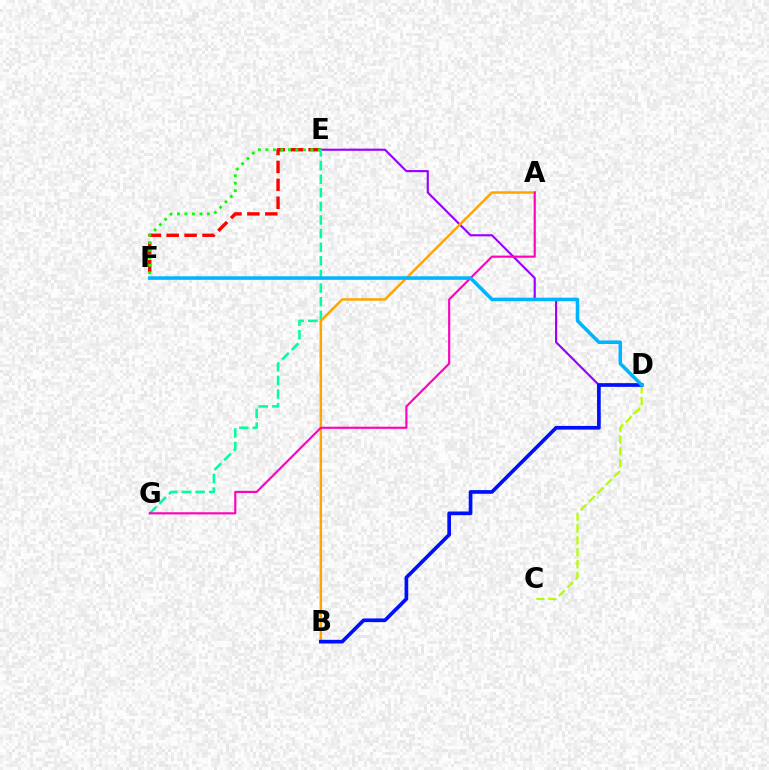{('E', 'F'): [{'color': '#ff0000', 'line_style': 'dashed', 'thickness': 2.43}, {'color': '#08ff00', 'line_style': 'dotted', 'thickness': 2.04}], ('D', 'E'): [{'color': '#9b00ff', 'line_style': 'solid', 'thickness': 1.54}], ('C', 'D'): [{'color': '#b3ff00', 'line_style': 'dashed', 'thickness': 1.61}], ('E', 'G'): [{'color': '#00ff9d', 'line_style': 'dashed', 'thickness': 1.85}], ('A', 'B'): [{'color': '#ffa500', 'line_style': 'solid', 'thickness': 1.79}], ('B', 'D'): [{'color': '#0010ff', 'line_style': 'solid', 'thickness': 2.66}], ('A', 'G'): [{'color': '#ff00bd', 'line_style': 'solid', 'thickness': 1.54}], ('D', 'F'): [{'color': '#00b5ff', 'line_style': 'solid', 'thickness': 2.54}]}